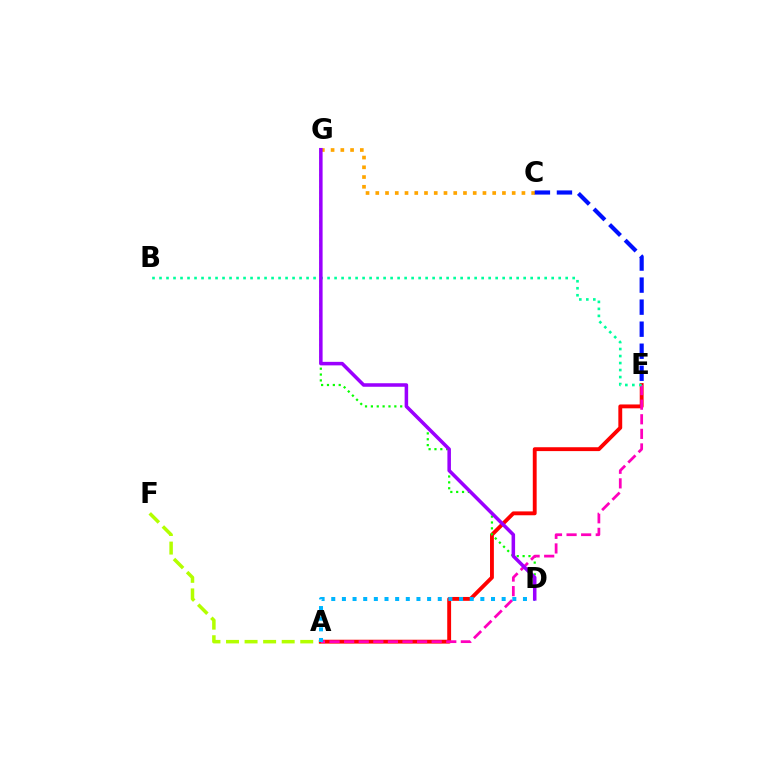{('A', 'F'): [{'color': '#b3ff00', 'line_style': 'dashed', 'thickness': 2.52}], ('C', 'G'): [{'color': '#ffa500', 'line_style': 'dotted', 'thickness': 2.65}], ('A', 'E'): [{'color': '#ff0000', 'line_style': 'solid', 'thickness': 2.78}, {'color': '#ff00bd', 'line_style': 'dashed', 'thickness': 1.98}], ('D', 'G'): [{'color': '#08ff00', 'line_style': 'dotted', 'thickness': 1.59}, {'color': '#9b00ff', 'line_style': 'solid', 'thickness': 2.54}], ('C', 'E'): [{'color': '#0010ff', 'line_style': 'dashed', 'thickness': 2.99}], ('B', 'E'): [{'color': '#00ff9d', 'line_style': 'dotted', 'thickness': 1.9}], ('A', 'D'): [{'color': '#00b5ff', 'line_style': 'dotted', 'thickness': 2.89}]}